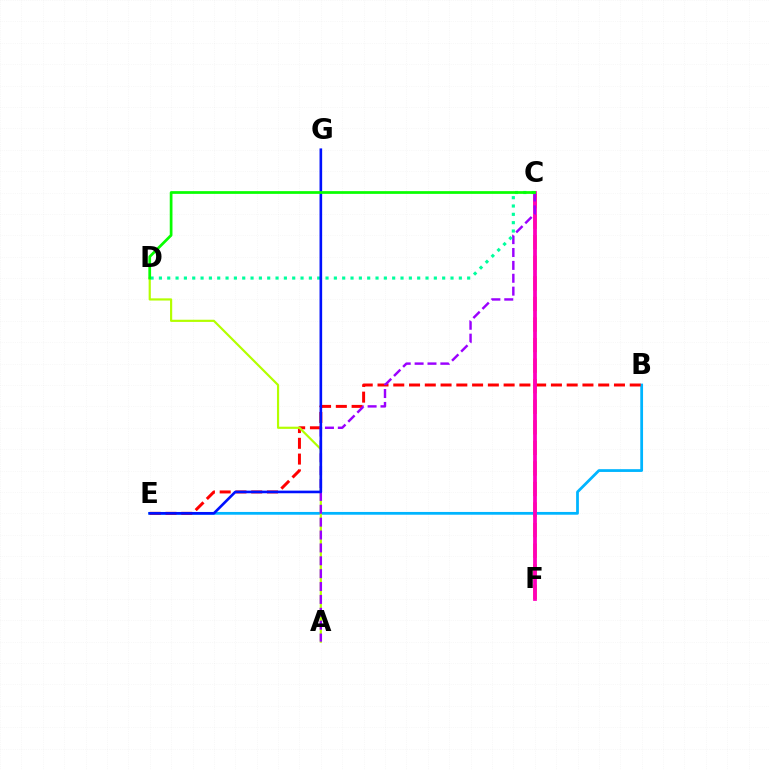{('C', 'F'): [{'color': '#ffa500', 'line_style': 'dashed', 'thickness': 2.79}, {'color': '#ff00bd', 'line_style': 'solid', 'thickness': 2.71}], ('B', 'E'): [{'color': '#00b5ff', 'line_style': 'solid', 'thickness': 1.99}, {'color': '#ff0000', 'line_style': 'dashed', 'thickness': 2.14}], ('A', 'D'): [{'color': '#b3ff00', 'line_style': 'solid', 'thickness': 1.57}], ('A', 'C'): [{'color': '#9b00ff', 'line_style': 'dashed', 'thickness': 1.75}], ('C', 'D'): [{'color': '#00ff9d', 'line_style': 'dotted', 'thickness': 2.26}, {'color': '#08ff00', 'line_style': 'solid', 'thickness': 1.97}], ('E', 'G'): [{'color': '#0010ff', 'line_style': 'solid', 'thickness': 1.89}]}